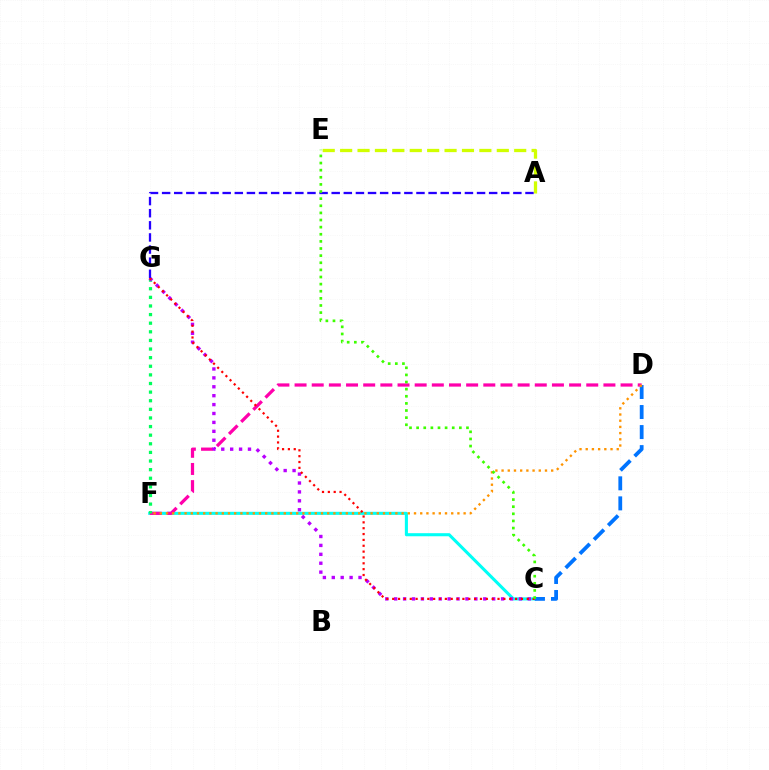{('C', 'F'): [{'color': '#00fff6', 'line_style': 'solid', 'thickness': 2.21}], ('C', 'D'): [{'color': '#0074ff', 'line_style': 'dashed', 'thickness': 2.72}], ('D', 'F'): [{'color': '#ff00ac', 'line_style': 'dashed', 'thickness': 2.33}, {'color': '#ff9400', 'line_style': 'dotted', 'thickness': 1.68}], ('F', 'G'): [{'color': '#00ff5c', 'line_style': 'dotted', 'thickness': 2.34}], ('C', 'G'): [{'color': '#b900ff', 'line_style': 'dotted', 'thickness': 2.42}, {'color': '#ff0000', 'line_style': 'dotted', 'thickness': 1.59}], ('A', 'G'): [{'color': '#2500ff', 'line_style': 'dashed', 'thickness': 1.65}], ('A', 'E'): [{'color': '#d1ff00', 'line_style': 'dashed', 'thickness': 2.36}], ('C', 'E'): [{'color': '#3dff00', 'line_style': 'dotted', 'thickness': 1.94}]}